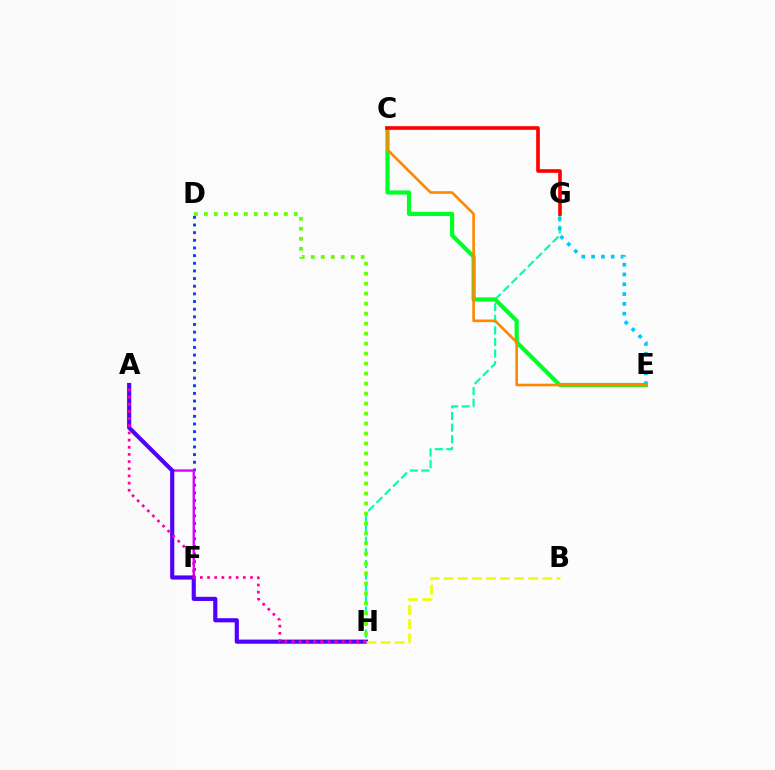{('G', 'H'): [{'color': '#00ffaf', 'line_style': 'dashed', 'thickness': 1.58}], ('C', 'E'): [{'color': '#00ff27', 'line_style': 'solid', 'thickness': 3.0}, {'color': '#ff8800', 'line_style': 'solid', 'thickness': 1.9}], ('D', 'F'): [{'color': '#003fff', 'line_style': 'dotted', 'thickness': 2.08}], ('E', 'G'): [{'color': '#00c7ff', 'line_style': 'dotted', 'thickness': 2.66}], ('A', 'F'): [{'color': '#d600ff', 'line_style': 'solid', 'thickness': 1.69}], ('D', 'H'): [{'color': '#66ff00', 'line_style': 'dotted', 'thickness': 2.71}], ('A', 'H'): [{'color': '#4f00ff', 'line_style': 'solid', 'thickness': 2.99}, {'color': '#ff00a0', 'line_style': 'dotted', 'thickness': 1.95}], ('B', 'H'): [{'color': '#eeff00', 'line_style': 'dashed', 'thickness': 1.92}], ('C', 'G'): [{'color': '#ff0000', 'line_style': 'solid', 'thickness': 2.63}]}